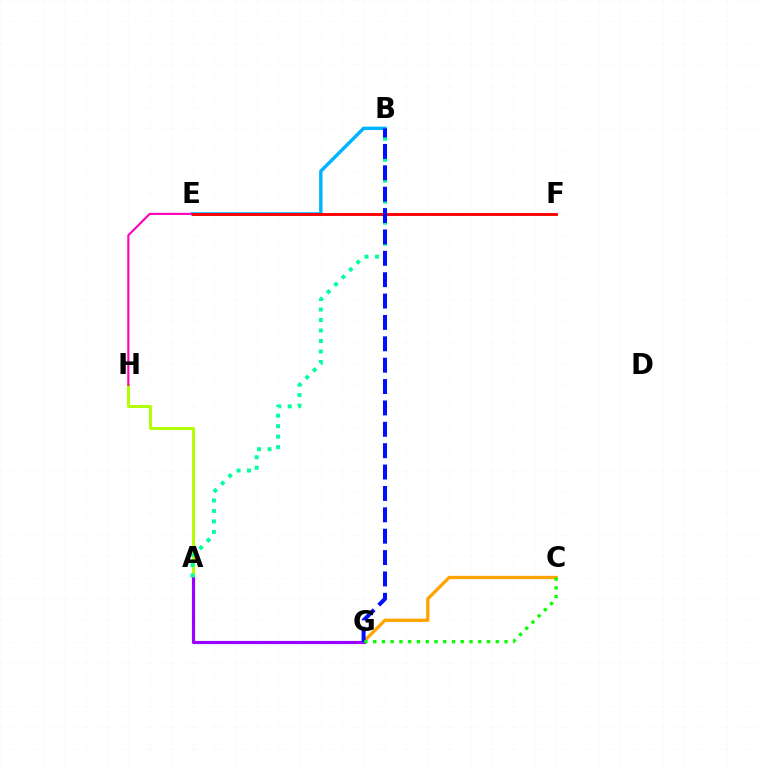{('A', 'H'): [{'color': '#b3ff00', 'line_style': 'solid', 'thickness': 2.13}], ('B', 'E'): [{'color': '#00b5ff', 'line_style': 'solid', 'thickness': 2.47}], ('C', 'G'): [{'color': '#ffa500', 'line_style': 'solid', 'thickness': 2.38}, {'color': '#08ff00', 'line_style': 'dotted', 'thickness': 2.38}], ('E', 'H'): [{'color': '#ff00bd', 'line_style': 'solid', 'thickness': 1.53}], ('E', 'F'): [{'color': '#ff0000', 'line_style': 'solid', 'thickness': 2.08}], ('A', 'G'): [{'color': '#9b00ff', 'line_style': 'solid', 'thickness': 2.27}], ('A', 'B'): [{'color': '#00ff9d', 'line_style': 'dotted', 'thickness': 2.85}], ('B', 'G'): [{'color': '#0010ff', 'line_style': 'dashed', 'thickness': 2.9}]}